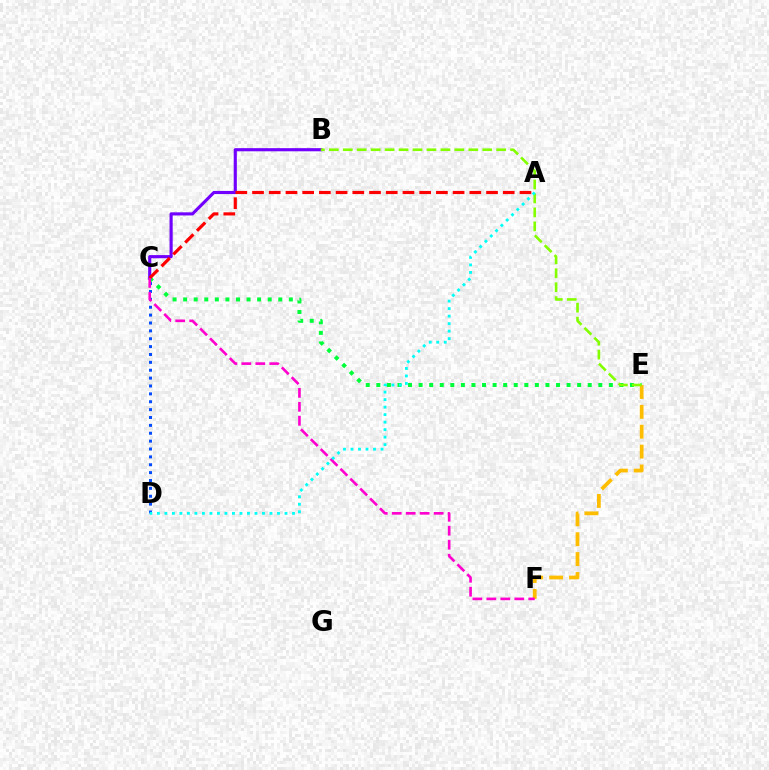{('C', 'E'): [{'color': '#00ff39', 'line_style': 'dotted', 'thickness': 2.87}], ('B', 'C'): [{'color': '#7200ff', 'line_style': 'solid', 'thickness': 2.26}], ('C', 'D'): [{'color': '#004bff', 'line_style': 'dotted', 'thickness': 2.14}], ('E', 'F'): [{'color': '#ffbd00', 'line_style': 'dashed', 'thickness': 2.7}], ('A', 'C'): [{'color': '#ff0000', 'line_style': 'dashed', 'thickness': 2.27}], ('C', 'F'): [{'color': '#ff00cf', 'line_style': 'dashed', 'thickness': 1.9}], ('B', 'E'): [{'color': '#84ff00', 'line_style': 'dashed', 'thickness': 1.89}], ('A', 'D'): [{'color': '#00fff6', 'line_style': 'dotted', 'thickness': 2.04}]}